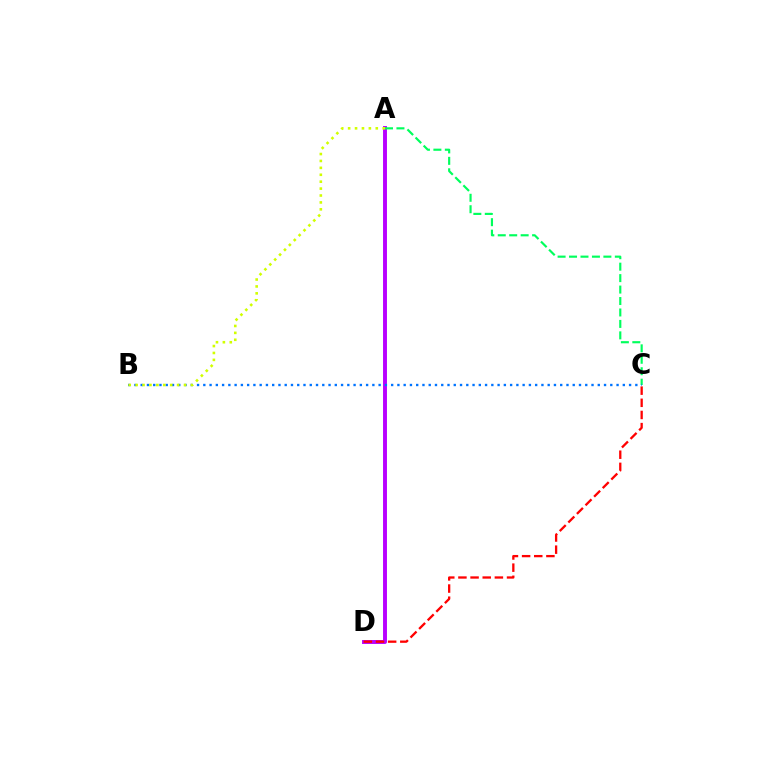{('A', 'D'): [{'color': '#b900ff', 'line_style': 'solid', 'thickness': 2.82}], ('A', 'C'): [{'color': '#00ff5c', 'line_style': 'dashed', 'thickness': 1.56}], ('B', 'C'): [{'color': '#0074ff', 'line_style': 'dotted', 'thickness': 1.7}], ('A', 'B'): [{'color': '#d1ff00', 'line_style': 'dotted', 'thickness': 1.88}], ('C', 'D'): [{'color': '#ff0000', 'line_style': 'dashed', 'thickness': 1.65}]}